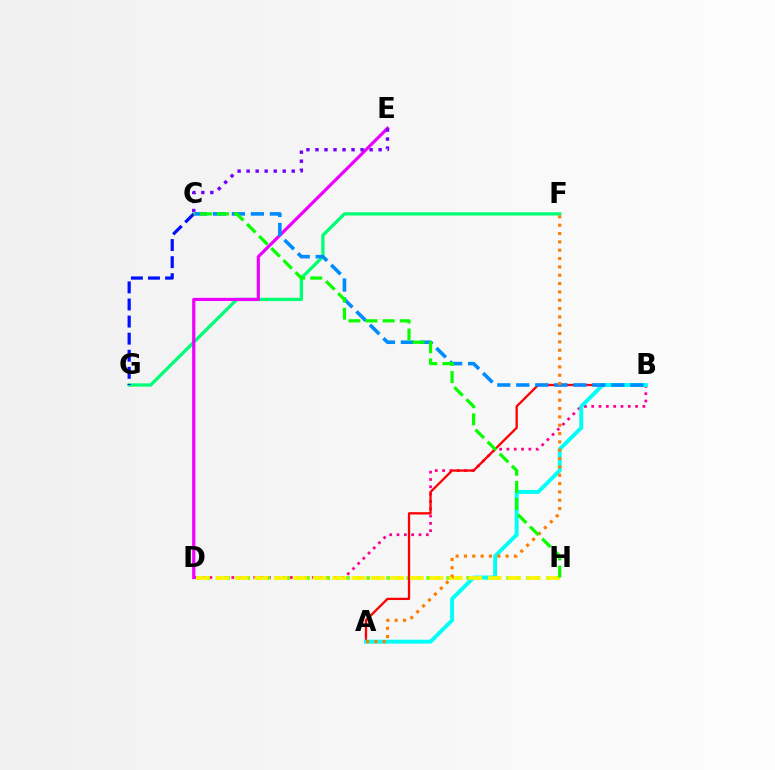{('B', 'D'): [{'color': '#ff0094', 'line_style': 'dotted', 'thickness': 1.99}], ('D', 'H'): [{'color': '#84ff00', 'line_style': 'dotted', 'thickness': 2.72}, {'color': '#fcf500', 'line_style': 'dashed', 'thickness': 2.64}], ('A', 'B'): [{'color': '#ff0000', 'line_style': 'solid', 'thickness': 1.65}, {'color': '#00fff6', 'line_style': 'solid', 'thickness': 2.81}], ('F', 'G'): [{'color': '#00ff74', 'line_style': 'solid', 'thickness': 2.36}], ('D', 'E'): [{'color': '#ee00ff', 'line_style': 'solid', 'thickness': 2.29}], ('C', 'E'): [{'color': '#7200ff', 'line_style': 'dotted', 'thickness': 2.45}], ('C', 'G'): [{'color': '#0010ff', 'line_style': 'dashed', 'thickness': 2.32}], ('B', 'C'): [{'color': '#008cff', 'line_style': 'dashed', 'thickness': 2.58}], ('A', 'F'): [{'color': '#ff7c00', 'line_style': 'dotted', 'thickness': 2.26}], ('C', 'H'): [{'color': '#08ff00', 'line_style': 'dashed', 'thickness': 2.32}]}